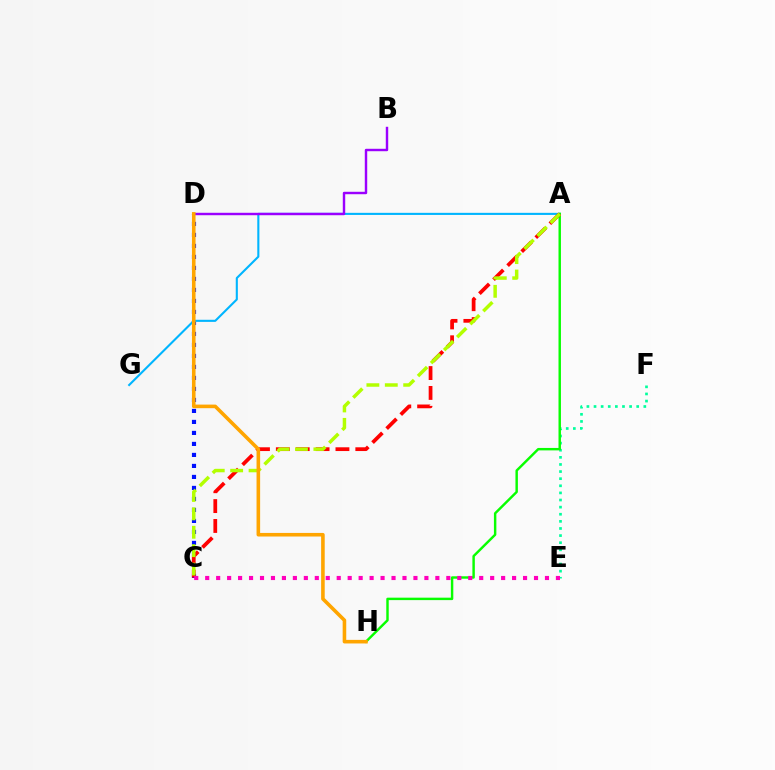{('E', 'F'): [{'color': '#00ff9d', 'line_style': 'dotted', 'thickness': 1.93}], ('C', 'D'): [{'color': '#0010ff', 'line_style': 'dotted', 'thickness': 2.99}], ('A', 'G'): [{'color': '#00b5ff', 'line_style': 'solid', 'thickness': 1.51}], ('A', 'H'): [{'color': '#08ff00', 'line_style': 'solid', 'thickness': 1.76}], ('A', 'C'): [{'color': '#ff0000', 'line_style': 'dashed', 'thickness': 2.7}, {'color': '#b3ff00', 'line_style': 'dashed', 'thickness': 2.5}], ('C', 'E'): [{'color': '#ff00bd', 'line_style': 'dotted', 'thickness': 2.98}], ('B', 'D'): [{'color': '#9b00ff', 'line_style': 'solid', 'thickness': 1.75}], ('D', 'H'): [{'color': '#ffa500', 'line_style': 'solid', 'thickness': 2.58}]}